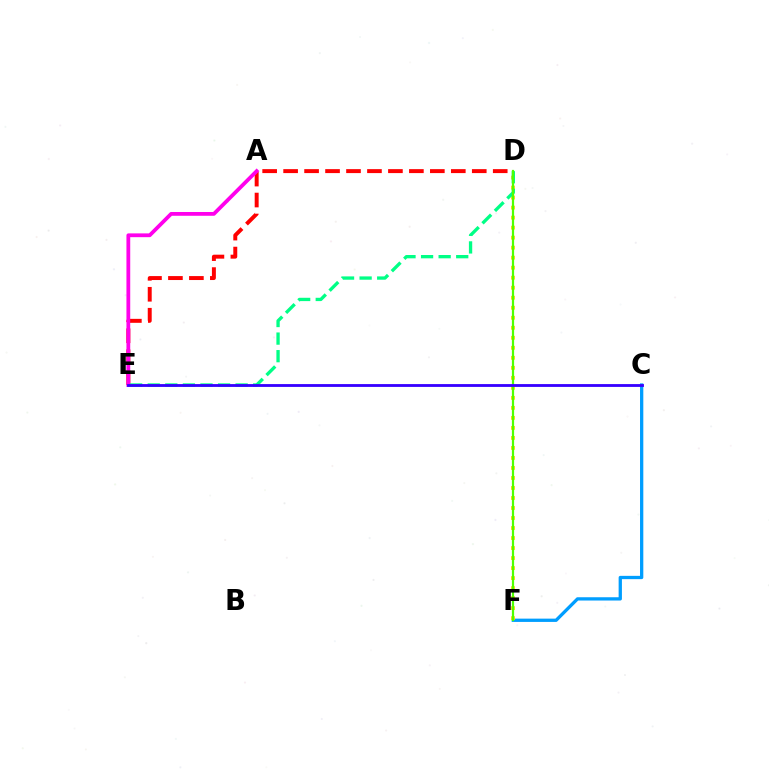{('C', 'F'): [{'color': '#009eff', 'line_style': 'solid', 'thickness': 2.37}], ('D', 'F'): [{'color': '#ffd500', 'line_style': 'dotted', 'thickness': 2.72}, {'color': '#4fff00', 'line_style': 'solid', 'thickness': 1.6}], ('D', 'E'): [{'color': '#ff0000', 'line_style': 'dashed', 'thickness': 2.85}, {'color': '#00ff86', 'line_style': 'dashed', 'thickness': 2.39}], ('A', 'E'): [{'color': '#ff00ed', 'line_style': 'solid', 'thickness': 2.72}], ('C', 'E'): [{'color': '#3700ff', 'line_style': 'solid', 'thickness': 2.04}]}